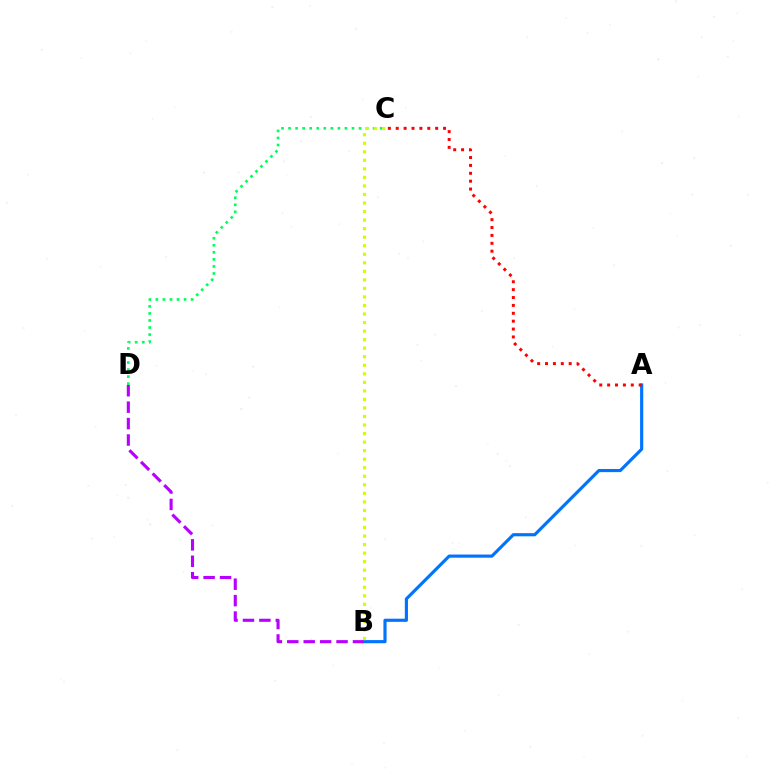{('A', 'B'): [{'color': '#0074ff', 'line_style': 'solid', 'thickness': 2.27}], ('C', 'D'): [{'color': '#00ff5c', 'line_style': 'dotted', 'thickness': 1.91}], ('B', 'D'): [{'color': '#b900ff', 'line_style': 'dashed', 'thickness': 2.23}], ('A', 'C'): [{'color': '#ff0000', 'line_style': 'dotted', 'thickness': 2.14}], ('B', 'C'): [{'color': '#d1ff00', 'line_style': 'dotted', 'thickness': 2.32}]}